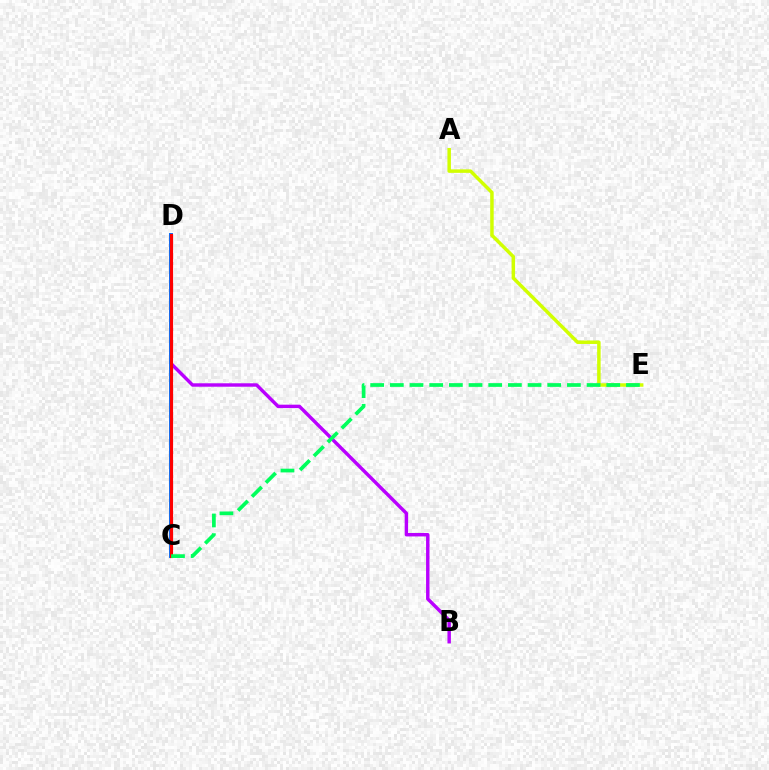{('A', 'E'): [{'color': '#d1ff00', 'line_style': 'solid', 'thickness': 2.51}], ('B', 'D'): [{'color': '#b900ff', 'line_style': 'solid', 'thickness': 2.47}], ('C', 'D'): [{'color': '#0074ff', 'line_style': 'solid', 'thickness': 2.84}, {'color': '#ff0000', 'line_style': 'solid', 'thickness': 2.28}], ('C', 'E'): [{'color': '#00ff5c', 'line_style': 'dashed', 'thickness': 2.67}]}